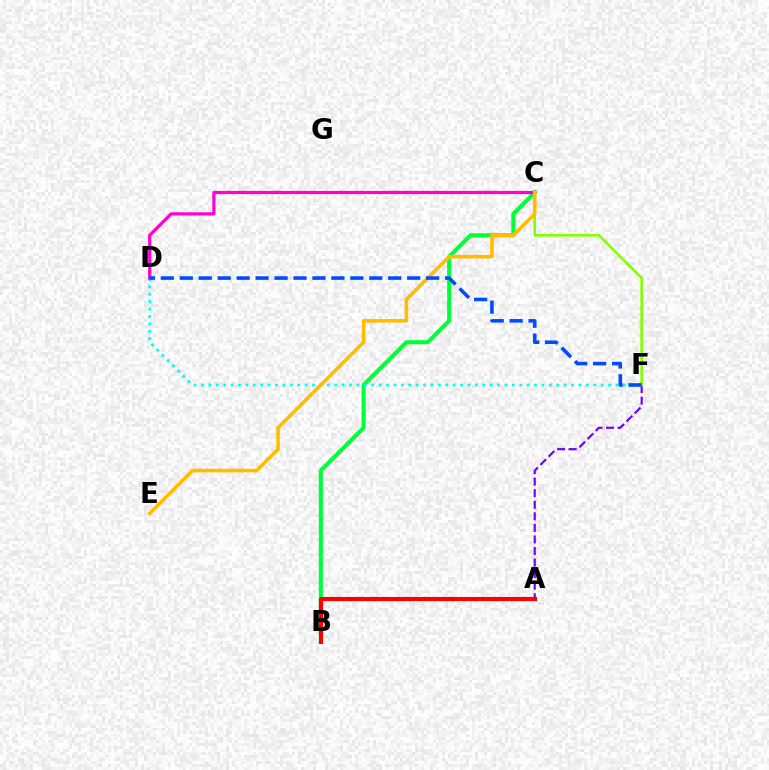{('A', 'F'): [{'color': '#7200ff', 'line_style': 'dashed', 'thickness': 1.57}], ('B', 'C'): [{'color': '#00ff39', 'line_style': 'solid', 'thickness': 2.94}], ('D', 'F'): [{'color': '#00fff6', 'line_style': 'dotted', 'thickness': 2.01}, {'color': '#004bff', 'line_style': 'dashed', 'thickness': 2.57}], ('A', 'B'): [{'color': '#ff0000', 'line_style': 'solid', 'thickness': 2.96}], ('C', 'D'): [{'color': '#ff00cf', 'line_style': 'solid', 'thickness': 2.31}], ('C', 'F'): [{'color': '#84ff00', 'line_style': 'solid', 'thickness': 1.91}], ('C', 'E'): [{'color': '#ffbd00', 'line_style': 'solid', 'thickness': 2.56}]}